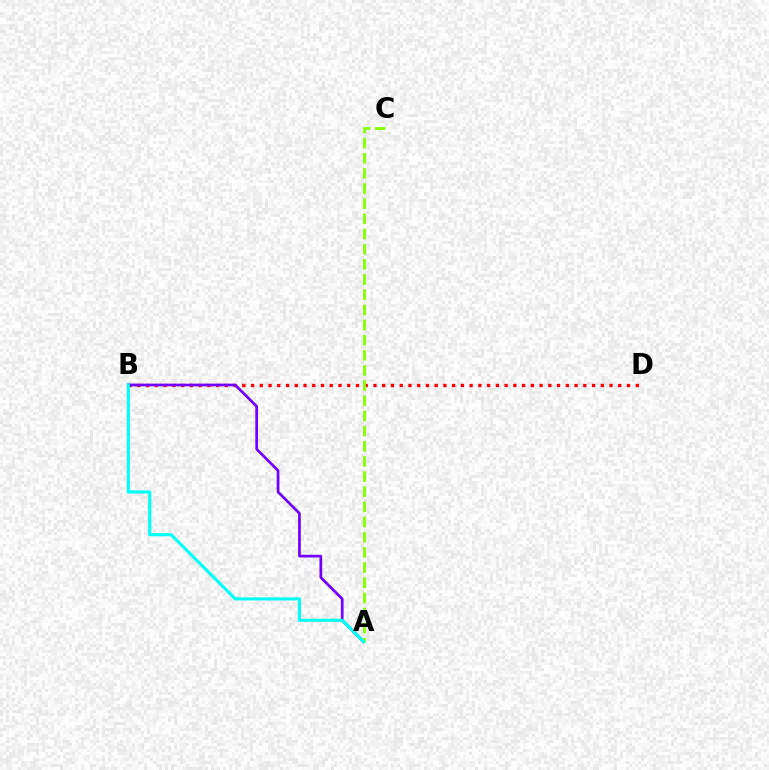{('B', 'D'): [{'color': '#ff0000', 'line_style': 'dotted', 'thickness': 2.38}], ('A', 'B'): [{'color': '#7200ff', 'line_style': 'solid', 'thickness': 1.96}, {'color': '#00fff6', 'line_style': 'solid', 'thickness': 2.23}], ('A', 'C'): [{'color': '#84ff00', 'line_style': 'dashed', 'thickness': 2.06}]}